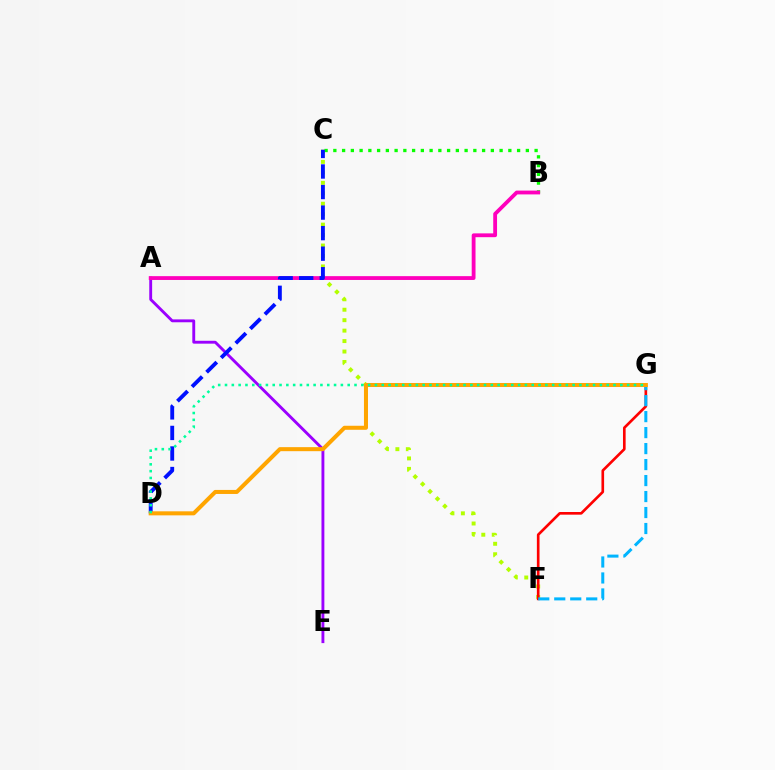{('A', 'E'): [{'color': '#9b00ff', 'line_style': 'solid', 'thickness': 2.07}], ('C', 'F'): [{'color': '#b3ff00', 'line_style': 'dotted', 'thickness': 2.84}], ('F', 'G'): [{'color': '#ff0000', 'line_style': 'solid', 'thickness': 1.91}, {'color': '#00b5ff', 'line_style': 'dashed', 'thickness': 2.17}], ('B', 'C'): [{'color': '#08ff00', 'line_style': 'dotted', 'thickness': 2.38}], ('A', 'B'): [{'color': '#ff00bd', 'line_style': 'solid', 'thickness': 2.75}], ('C', 'D'): [{'color': '#0010ff', 'line_style': 'dashed', 'thickness': 2.79}], ('D', 'G'): [{'color': '#ffa500', 'line_style': 'solid', 'thickness': 2.9}, {'color': '#00ff9d', 'line_style': 'dotted', 'thickness': 1.85}]}